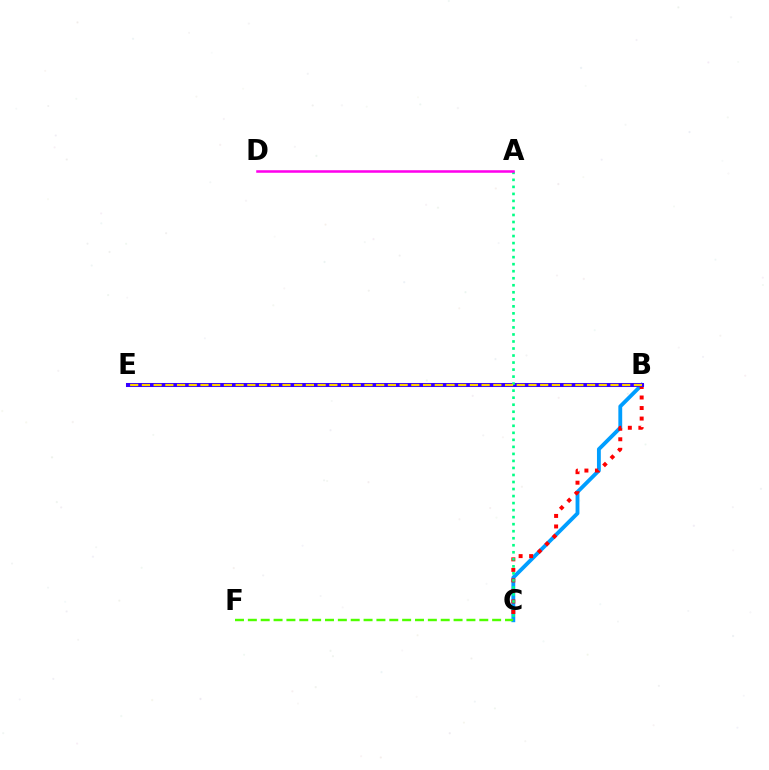{('B', 'C'): [{'color': '#009eff', 'line_style': 'solid', 'thickness': 2.77}, {'color': '#ff0000', 'line_style': 'dotted', 'thickness': 2.86}], ('B', 'E'): [{'color': '#3700ff', 'line_style': 'solid', 'thickness': 2.9}, {'color': '#ffd500', 'line_style': 'dashed', 'thickness': 1.59}], ('A', 'C'): [{'color': '#00ff86', 'line_style': 'dotted', 'thickness': 1.91}], ('C', 'F'): [{'color': '#4fff00', 'line_style': 'dashed', 'thickness': 1.75}], ('A', 'D'): [{'color': '#ff00ed', 'line_style': 'solid', 'thickness': 1.83}]}